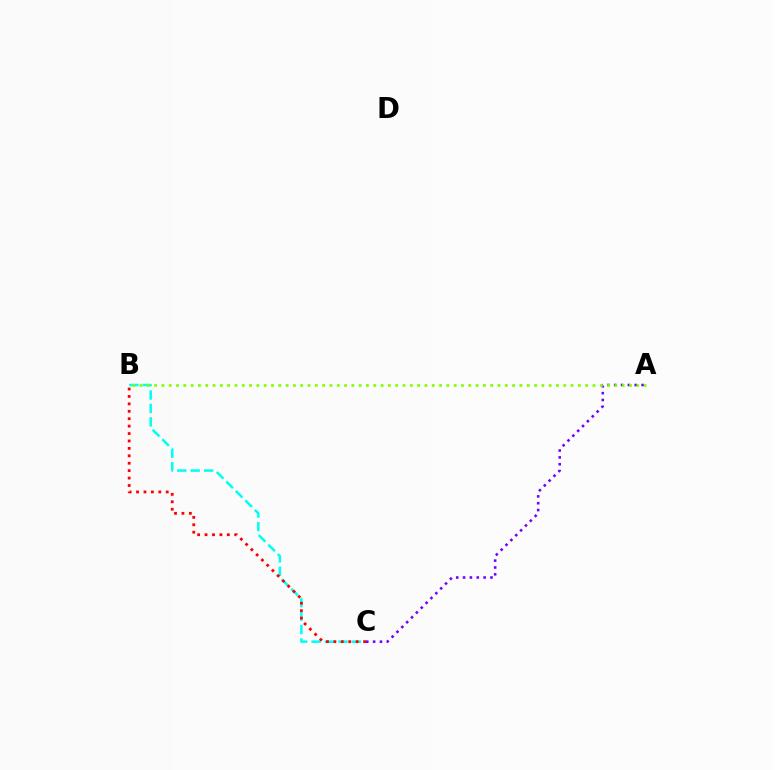{('B', 'C'): [{'color': '#00fff6', 'line_style': 'dashed', 'thickness': 1.82}, {'color': '#ff0000', 'line_style': 'dotted', 'thickness': 2.02}], ('A', 'C'): [{'color': '#7200ff', 'line_style': 'dotted', 'thickness': 1.86}], ('A', 'B'): [{'color': '#84ff00', 'line_style': 'dotted', 'thickness': 1.99}]}